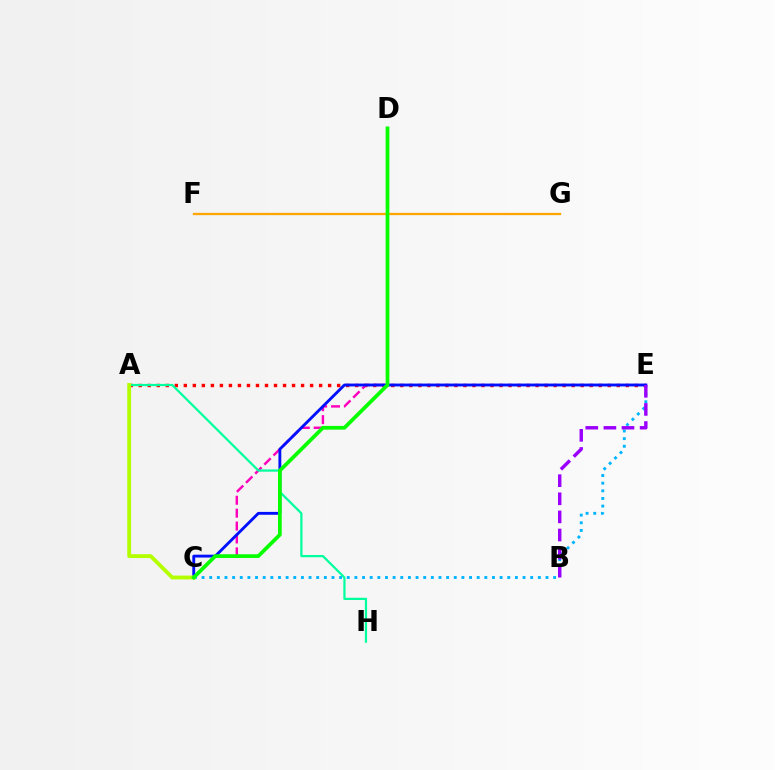{('A', 'E'): [{'color': '#ff0000', 'line_style': 'dotted', 'thickness': 2.45}], ('F', 'G'): [{'color': '#ffa500', 'line_style': 'solid', 'thickness': 1.65}], ('C', 'E'): [{'color': '#00b5ff', 'line_style': 'dotted', 'thickness': 2.08}, {'color': '#0010ff', 'line_style': 'solid', 'thickness': 2.07}], ('C', 'D'): [{'color': '#ff00bd', 'line_style': 'dashed', 'thickness': 1.75}, {'color': '#08ff00', 'line_style': 'solid', 'thickness': 2.69}], ('A', 'H'): [{'color': '#00ff9d', 'line_style': 'solid', 'thickness': 1.61}], ('A', 'C'): [{'color': '#b3ff00', 'line_style': 'solid', 'thickness': 2.76}], ('B', 'E'): [{'color': '#9b00ff', 'line_style': 'dashed', 'thickness': 2.46}]}